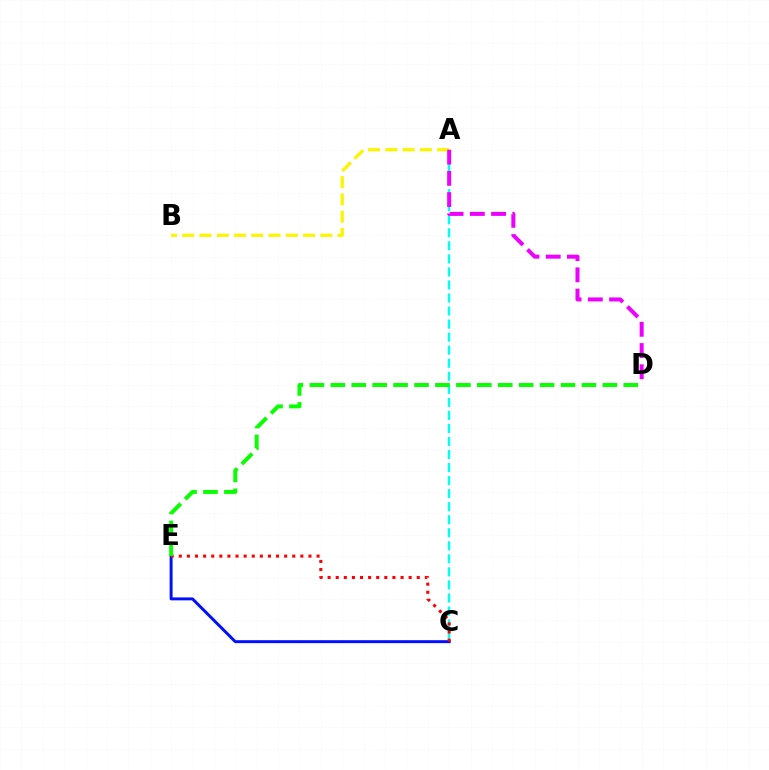{('A', 'C'): [{'color': '#00fff6', 'line_style': 'dashed', 'thickness': 1.77}], ('C', 'E'): [{'color': '#0010ff', 'line_style': 'solid', 'thickness': 2.12}, {'color': '#ff0000', 'line_style': 'dotted', 'thickness': 2.2}], ('A', 'B'): [{'color': '#fcf500', 'line_style': 'dashed', 'thickness': 2.34}], ('A', 'D'): [{'color': '#ee00ff', 'line_style': 'dashed', 'thickness': 2.88}], ('D', 'E'): [{'color': '#08ff00', 'line_style': 'dashed', 'thickness': 2.84}]}